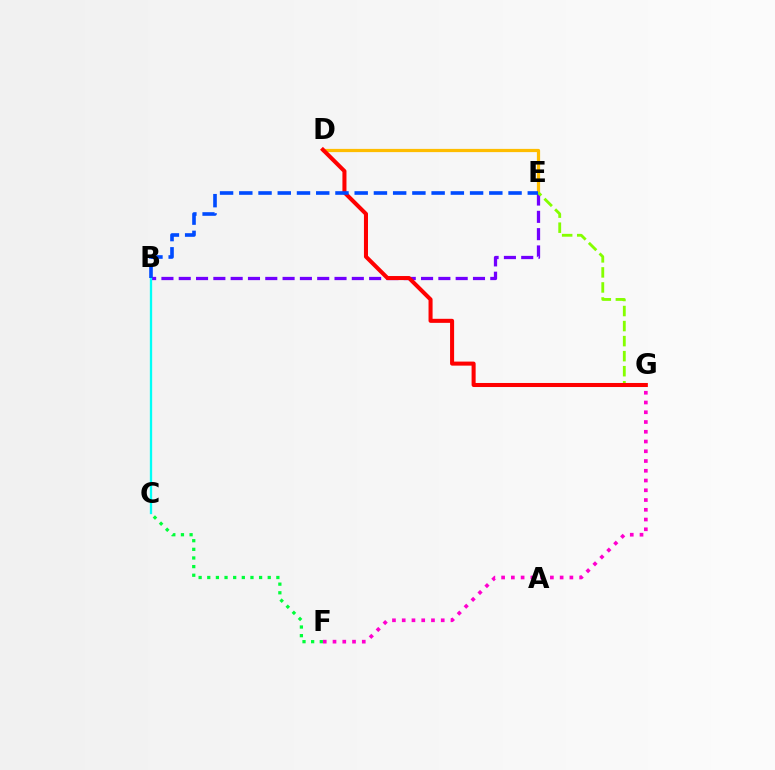{('D', 'E'): [{'color': '#ffbd00', 'line_style': 'solid', 'thickness': 2.33}], ('B', 'E'): [{'color': '#7200ff', 'line_style': 'dashed', 'thickness': 2.35}, {'color': '#004bff', 'line_style': 'dashed', 'thickness': 2.61}], ('F', 'G'): [{'color': '#ff00cf', 'line_style': 'dotted', 'thickness': 2.65}], ('B', 'C'): [{'color': '#00fff6', 'line_style': 'solid', 'thickness': 1.66}], ('E', 'G'): [{'color': '#84ff00', 'line_style': 'dashed', 'thickness': 2.04}], ('C', 'F'): [{'color': '#00ff39', 'line_style': 'dotted', 'thickness': 2.35}], ('D', 'G'): [{'color': '#ff0000', 'line_style': 'solid', 'thickness': 2.91}]}